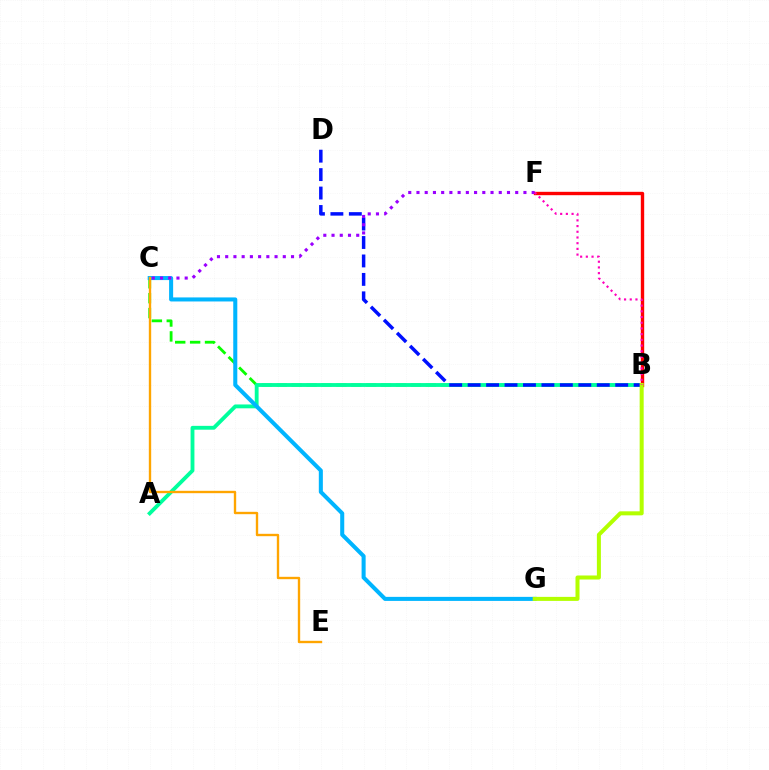{('B', 'C'): [{'color': '#08ff00', 'line_style': 'dashed', 'thickness': 2.03}], ('A', 'B'): [{'color': '#00ff9d', 'line_style': 'solid', 'thickness': 2.77}], ('B', 'D'): [{'color': '#0010ff', 'line_style': 'dashed', 'thickness': 2.51}], ('C', 'G'): [{'color': '#00b5ff', 'line_style': 'solid', 'thickness': 2.91}], ('B', 'F'): [{'color': '#ff0000', 'line_style': 'solid', 'thickness': 2.43}, {'color': '#ff00bd', 'line_style': 'dotted', 'thickness': 1.55}], ('C', 'F'): [{'color': '#9b00ff', 'line_style': 'dotted', 'thickness': 2.24}], ('B', 'G'): [{'color': '#b3ff00', 'line_style': 'solid', 'thickness': 2.9}], ('C', 'E'): [{'color': '#ffa500', 'line_style': 'solid', 'thickness': 1.7}]}